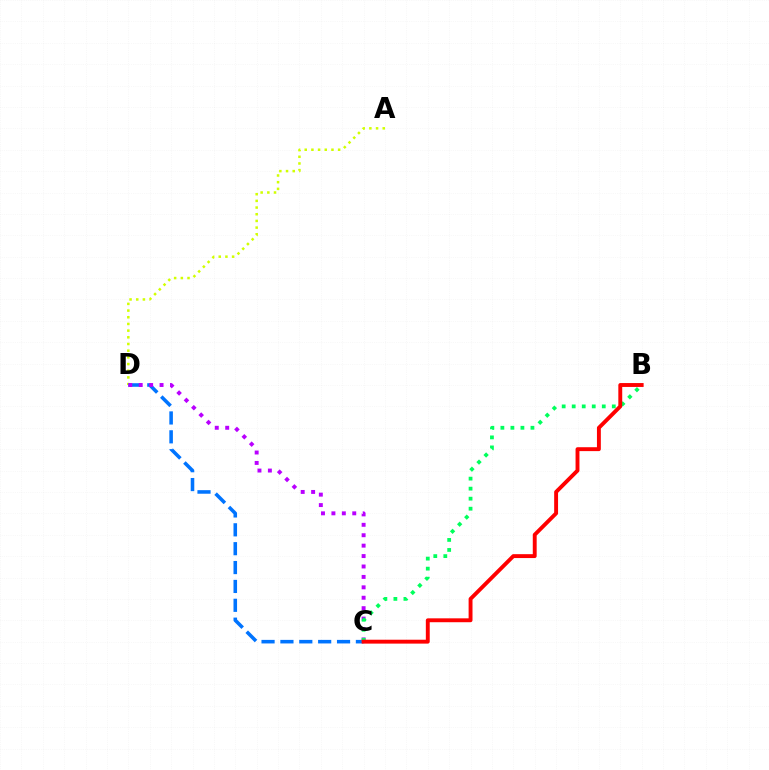{('A', 'D'): [{'color': '#d1ff00', 'line_style': 'dotted', 'thickness': 1.82}], ('C', 'D'): [{'color': '#0074ff', 'line_style': 'dashed', 'thickness': 2.56}, {'color': '#b900ff', 'line_style': 'dotted', 'thickness': 2.83}], ('B', 'C'): [{'color': '#00ff5c', 'line_style': 'dotted', 'thickness': 2.72}, {'color': '#ff0000', 'line_style': 'solid', 'thickness': 2.8}]}